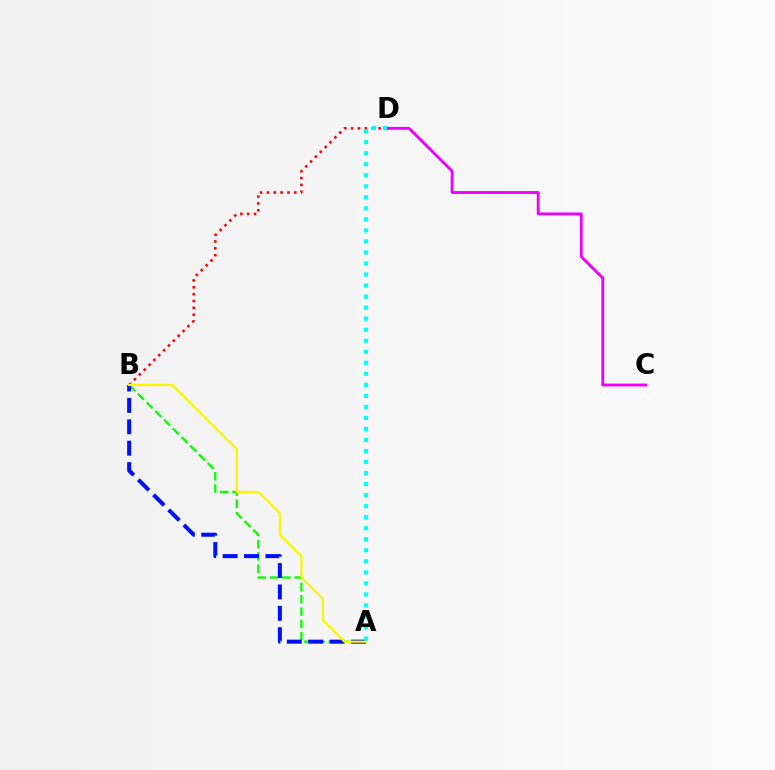{('A', 'B'): [{'color': '#08ff00', 'line_style': 'dashed', 'thickness': 1.67}, {'color': '#0010ff', 'line_style': 'dashed', 'thickness': 2.91}, {'color': '#fcf500', 'line_style': 'solid', 'thickness': 1.61}], ('B', 'D'): [{'color': '#ff0000', 'line_style': 'dotted', 'thickness': 1.86}], ('C', 'D'): [{'color': '#ee00ff', 'line_style': 'solid', 'thickness': 2.05}], ('A', 'D'): [{'color': '#00fff6', 'line_style': 'dotted', 'thickness': 3.0}]}